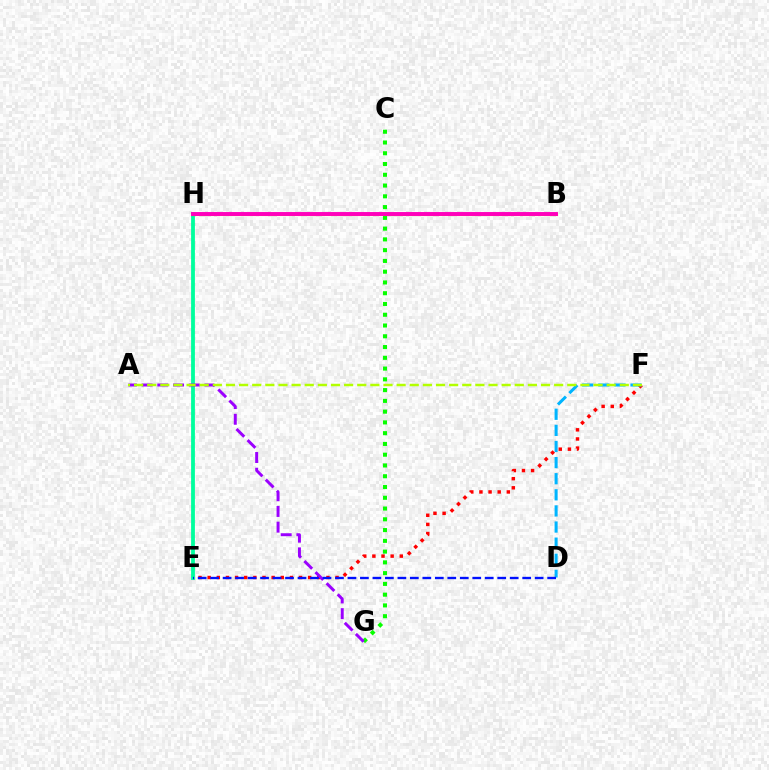{('C', 'G'): [{'color': '#08ff00', 'line_style': 'dotted', 'thickness': 2.93}], ('E', 'F'): [{'color': '#ff0000', 'line_style': 'dotted', 'thickness': 2.48}], ('D', 'F'): [{'color': '#00b5ff', 'line_style': 'dashed', 'thickness': 2.19}], ('E', 'H'): [{'color': '#00ff9d', 'line_style': 'solid', 'thickness': 2.73}], ('B', 'H'): [{'color': '#ffa500', 'line_style': 'solid', 'thickness': 2.22}, {'color': '#ff00bd', 'line_style': 'solid', 'thickness': 2.82}], ('A', 'G'): [{'color': '#9b00ff', 'line_style': 'dashed', 'thickness': 2.13}], ('A', 'F'): [{'color': '#b3ff00', 'line_style': 'dashed', 'thickness': 1.78}], ('D', 'E'): [{'color': '#0010ff', 'line_style': 'dashed', 'thickness': 1.7}]}